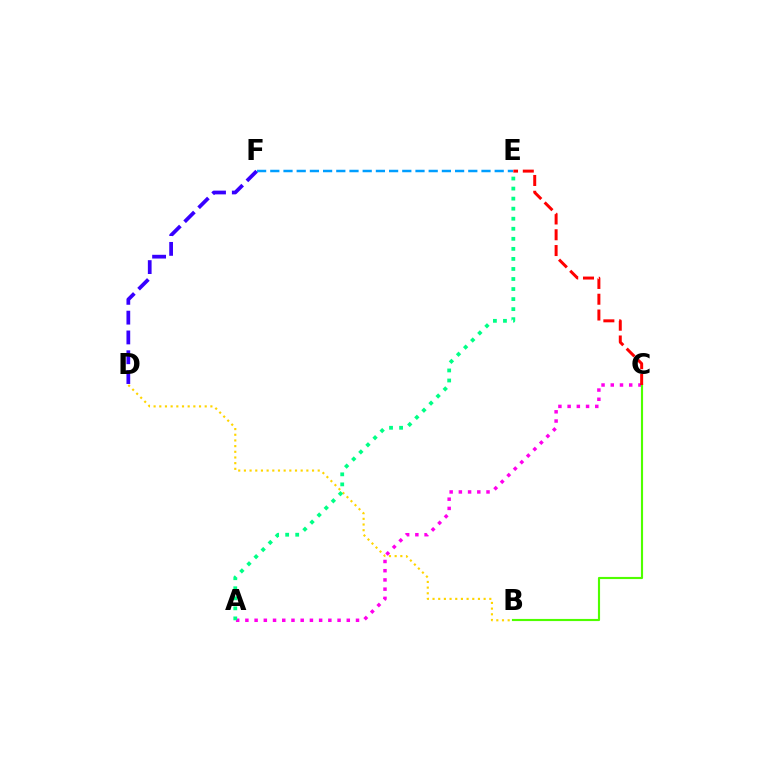{('B', 'D'): [{'color': '#ffd500', 'line_style': 'dotted', 'thickness': 1.54}], ('A', 'C'): [{'color': '#ff00ed', 'line_style': 'dotted', 'thickness': 2.5}], ('A', 'E'): [{'color': '#00ff86', 'line_style': 'dotted', 'thickness': 2.73}], ('D', 'F'): [{'color': '#3700ff', 'line_style': 'dashed', 'thickness': 2.69}], ('B', 'C'): [{'color': '#4fff00', 'line_style': 'solid', 'thickness': 1.54}], ('E', 'F'): [{'color': '#009eff', 'line_style': 'dashed', 'thickness': 1.79}], ('C', 'E'): [{'color': '#ff0000', 'line_style': 'dashed', 'thickness': 2.14}]}